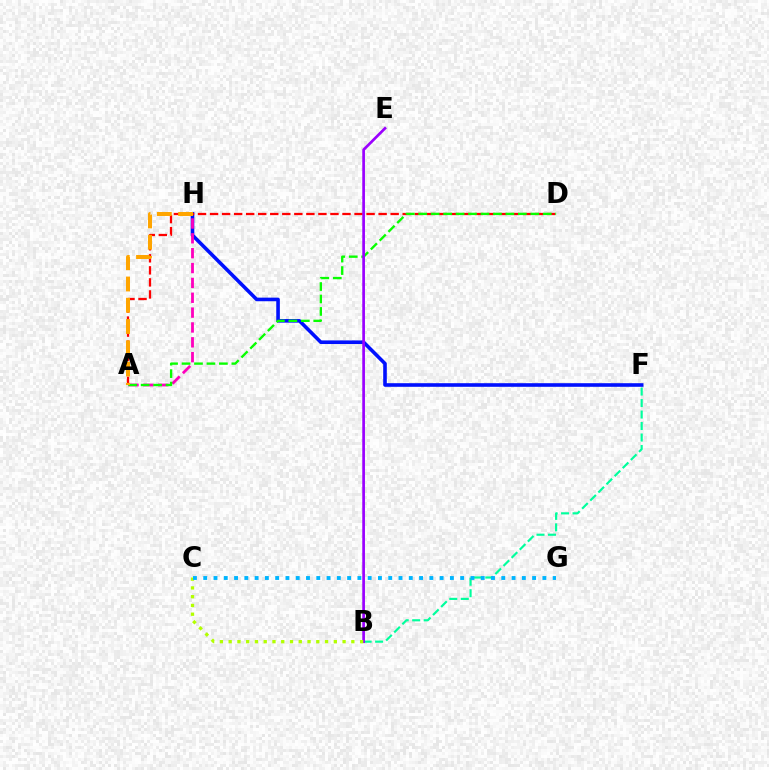{('F', 'H'): [{'color': '#0010ff', 'line_style': 'solid', 'thickness': 2.59}], ('A', 'H'): [{'color': '#ff00bd', 'line_style': 'dashed', 'thickness': 2.02}, {'color': '#ffa500', 'line_style': 'dashed', 'thickness': 2.89}], ('A', 'D'): [{'color': '#ff0000', 'line_style': 'dashed', 'thickness': 1.64}, {'color': '#08ff00', 'line_style': 'dashed', 'thickness': 1.69}], ('B', 'F'): [{'color': '#00ff9d', 'line_style': 'dashed', 'thickness': 1.56}], ('B', 'E'): [{'color': '#9b00ff', 'line_style': 'solid', 'thickness': 1.94}], ('B', 'C'): [{'color': '#b3ff00', 'line_style': 'dotted', 'thickness': 2.38}], ('C', 'G'): [{'color': '#00b5ff', 'line_style': 'dotted', 'thickness': 2.79}]}